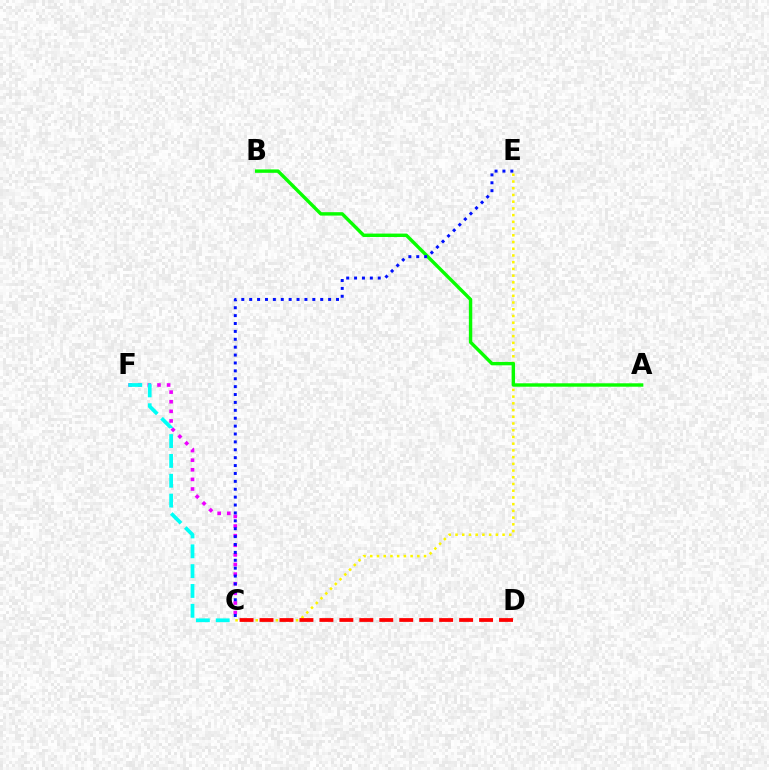{('C', 'E'): [{'color': '#fcf500', 'line_style': 'dotted', 'thickness': 1.83}, {'color': '#0010ff', 'line_style': 'dotted', 'thickness': 2.14}], ('C', 'F'): [{'color': '#ee00ff', 'line_style': 'dotted', 'thickness': 2.61}, {'color': '#00fff6', 'line_style': 'dashed', 'thickness': 2.7}], ('A', 'B'): [{'color': '#08ff00', 'line_style': 'solid', 'thickness': 2.46}], ('C', 'D'): [{'color': '#ff0000', 'line_style': 'dashed', 'thickness': 2.71}]}